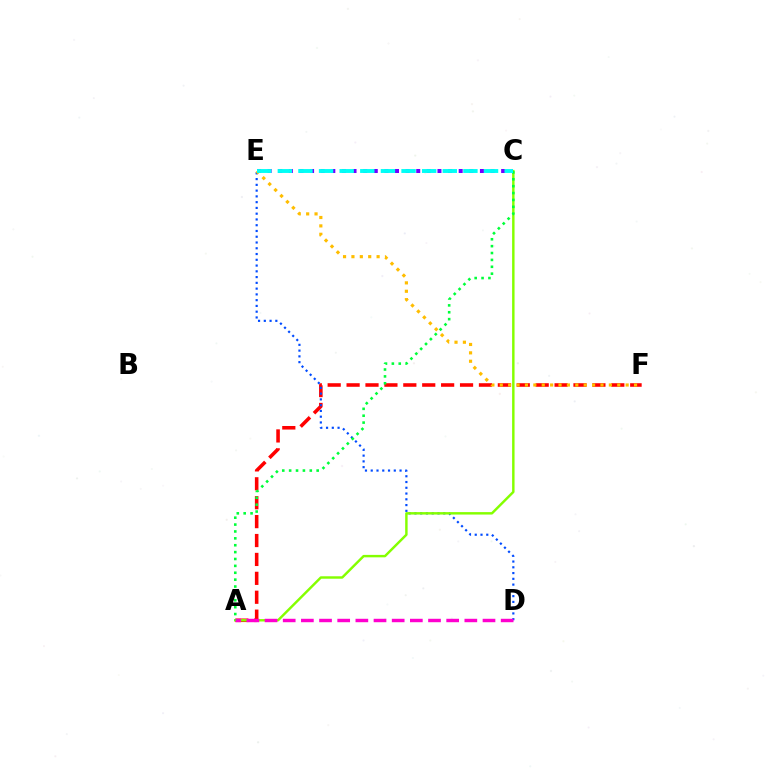{('A', 'F'): [{'color': '#ff0000', 'line_style': 'dashed', 'thickness': 2.57}], ('C', 'E'): [{'color': '#7200ff', 'line_style': 'dotted', 'thickness': 2.88}, {'color': '#00fff6', 'line_style': 'dashed', 'thickness': 2.8}], ('D', 'E'): [{'color': '#004bff', 'line_style': 'dotted', 'thickness': 1.57}], ('E', 'F'): [{'color': '#ffbd00', 'line_style': 'dotted', 'thickness': 2.28}], ('A', 'C'): [{'color': '#84ff00', 'line_style': 'solid', 'thickness': 1.76}, {'color': '#00ff39', 'line_style': 'dotted', 'thickness': 1.87}], ('A', 'D'): [{'color': '#ff00cf', 'line_style': 'dashed', 'thickness': 2.47}]}